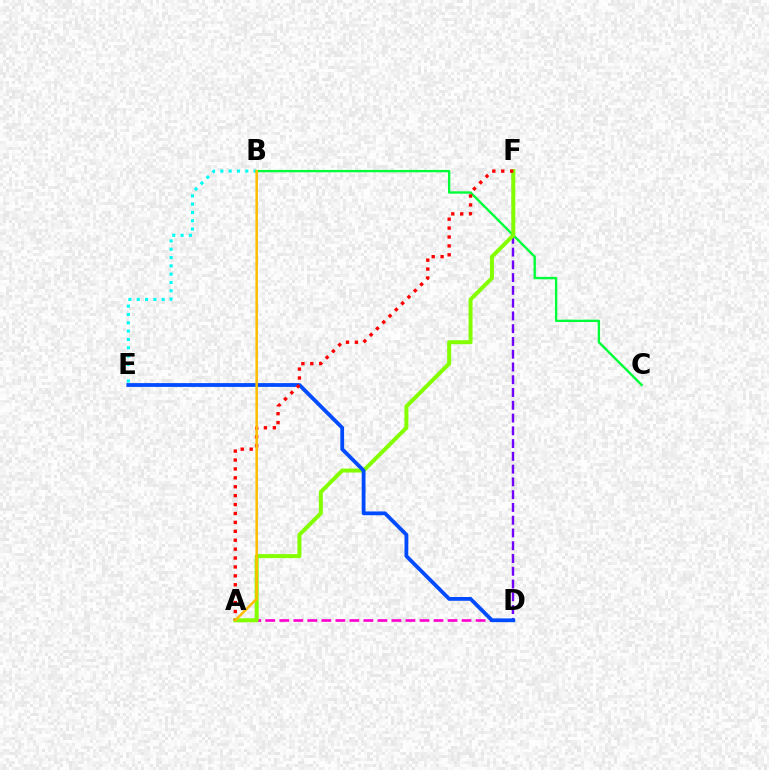{('D', 'F'): [{'color': '#7200ff', 'line_style': 'dashed', 'thickness': 1.73}], ('B', 'E'): [{'color': '#00fff6', 'line_style': 'dotted', 'thickness': 2.26}], ('B', 'C'): [{'color': '#00ff39', 'line_style': 'solid', 'thickness': 1.7}], ('A', 'D'): [{'color': '#ff00cf', 'line_style': 'dashed', 'thickness': 1.9}], ('A', 'F'): [{'color': '#84ff00', 'line_style': 'solid', 'thickness': 2.87}, {'color': '#ff0000', 'line_style': 'dotted', 'thickness': 2.42}], ('D', 'E'): [{'color': '#004bff', 'line_style': 'solid', 'thickness': 2.72}], ('A', 'B'): [{'color': '#ffbd00', 'line_style': 'solid', 'thickness': 1.8}]}